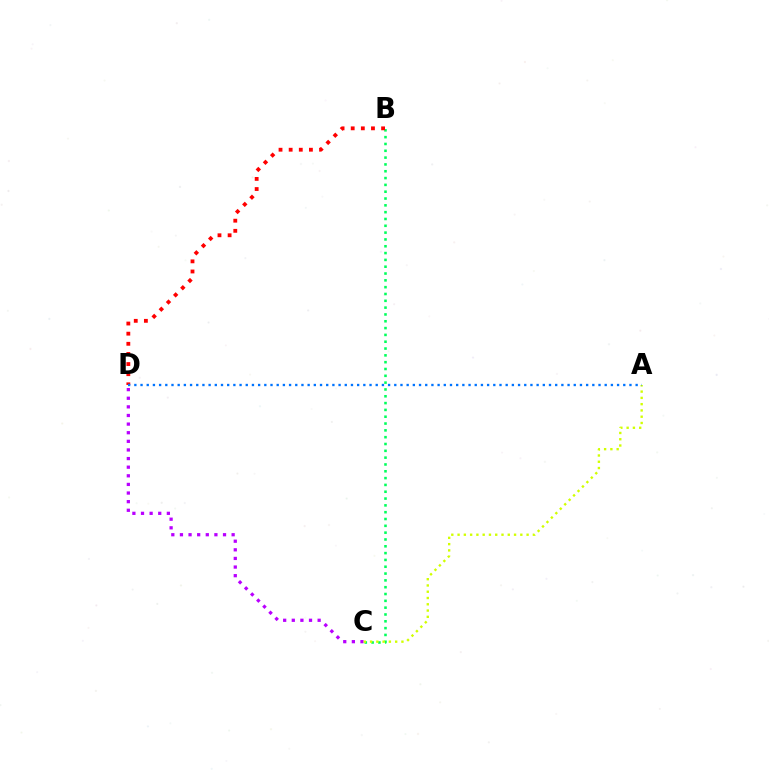{('B', 'C'): [{'color': '#00ff5c', 'line_style': 'dotted', 'thickness': 1.85}], ('C', 'D'): [{'color': '#b900ff', 'line_style': 'dotted', 'thickness': 2.34}], ('B', 'D'): [{'color': '#ff0000', 'line_style': 'dotted', 'thickness': 2.75}], ('A', 'C'): [{'color': '#d1ff00', 'line_style': 'dotted', 'thickness': 1.7}], ('A', 'D'): [{'color': '#0074ff', 'line_style': 'dotted', 'thickness': 1.68}]}